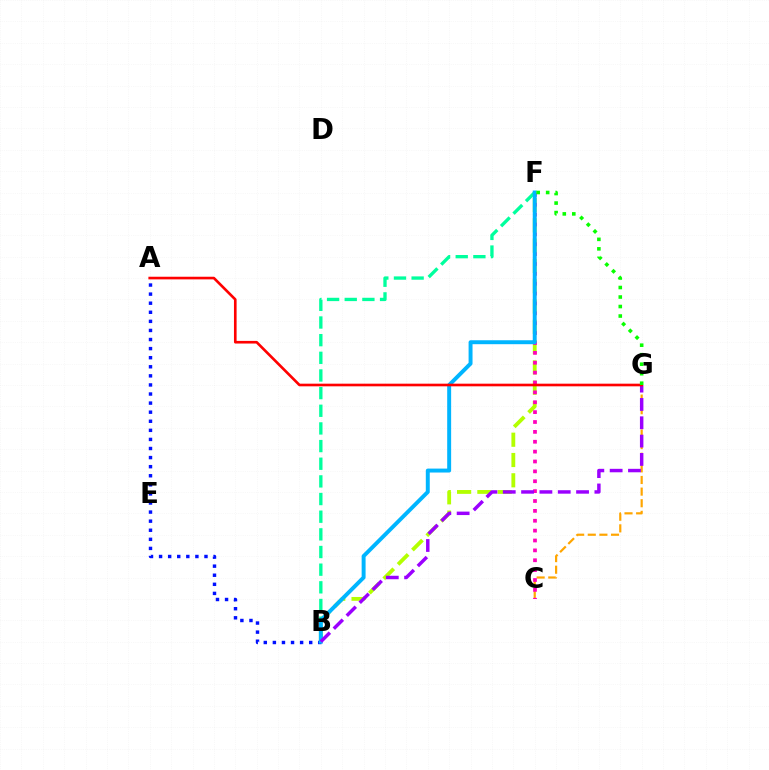{('C', 'G'): [{'color': '#ffa500', 'line_style': 'dashed', 'thickness': 1.58}], ('A', 'B'): [{'color': '#0010ff', 'line_style': 'dotted', 'thickness': 2.47}], ('B', 'F'): [{'color': '#b3ff00', 'line_style': 'dashed', 'thickness': 2.76}, {'color': '#00ff9d', 'line_style': 'dashed', 'thickness': 2.4}, {'color': '#00b5ff', 'line_style': 'solid', 'thickness': 2.84}], ('C', 'F'): [{'color': '#ff00bd', 'line_style': 'dotted', 'thickness': 2.68}], ('B', 'G'): [{'color': '#9b00ff', 'line_style': 'dashed', 'thickness': 2.49}], ('A', 'G'): [{'color': '#ff0000', 'line_style': 'solid', 'thickness': 1.9}], ('F', 'G'): [{'color': '#08ff00', 'line_style': 'dotted', 'thickness': 2.58}]}